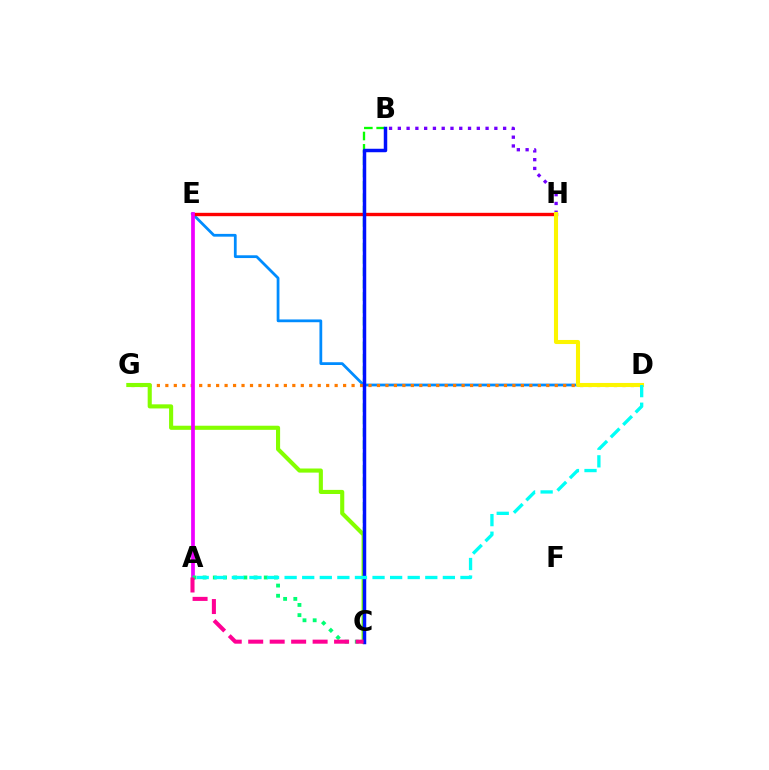{('B', 'C'): [{'color': '#08ff00', 'line_style': 'dashed', 'thickness': 1.68}, {'color': '#0010ff', 'line_style': 'solid', 'thickness': 2.51}], ('D', 'E'): [{'color': '#008cff', 'line_style': 'solid', 'thickness': 1.99}], ('D', 'G'): [{'color': '#ff7c00', 'line_style': 'dotted', 'thickness': 2.3}], ('E', 'H'): [{'color': '#ff0000', 'line_style': 'solid', 'thickness': 2.42}], ('C', 'G'): [{'color': '#84ff00', 'line_style': 'solid', 'thickness': 2.96}], ('B', 'H'): [{'color': '#7200ff', 'line_style': 'dotted', 'thickness': 2.38}], ('A', 'E'): [{'color': '#ee00ff', 'line_style': 'solid', 'thickness': 2.68}], ('A', 'C'): [{'color': '#00ff74', 'line_style': 'dotted', 'thickness': 2.77}, {'color': '#ff0094', 'line_style': 'dashed', 'thickness': 2.92}], ('D', 'H'): [{'color': '#fcf500', 'line_style': 'solid', 'thickness': 2.93}], ('A', 'D'): [{'color': '#00fff6', 'line_style': 'dashed', 'thickness': 2.39}]}